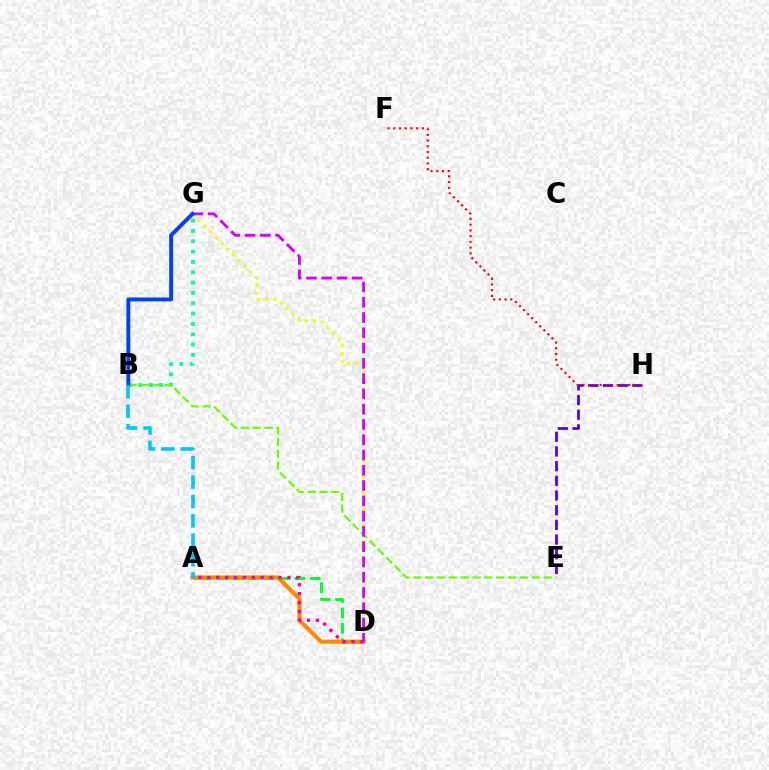{('E', 'H'): [{'color': '#4f00ff', 'line_style': 'dashed', 'thickness': 1.99}], ('F', 'H'): [{'color': '#ff0000', 'line_style': 'dotted', 'thickness': 1.55}], ('B', 'G'): [{'color': '#00ffaf', 'line_style': 'dotted', 'thickness': 2.81}, {'color': '#003fff', 'line_style': 'solid', 'thickness': 2.8}], ('B', 'E'): [{'color': '#66ff00', 'line_style': 'dashed', 'thickness': 1.61}], ('A', 'D'): [{'color': '#00ff27', 'line_style': 'dashed', 'thickness': 2.09}, {'color': '#ff8800', 'line_style': 'solid', 'thickness': 2.96}, {'color': '#ff00a0', 'line_style': 'dotted', 'thickness': 2.42}], ('D', 'G'): [{'color': '#eeff00', 'line_style': 'dotted', 'thickness': 2.19}, {'color': '#d600ff', 'line_style': 'dashed', 'thickness': 2.07}], ('A', 'B'): [{'color': '#00c7ff', 'line_style': 'dashed', 'thickness': 2.64}]}